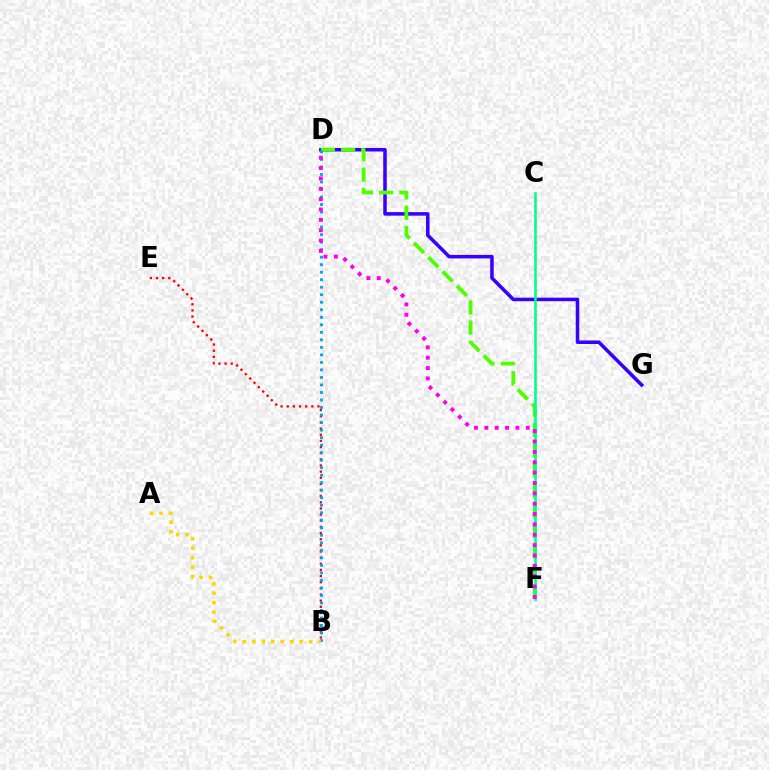{('D', 'G'): [{'color': '#3700ff', 'line_style': 'solid', 'thickness': 2.55}], ('B', 'E'): [{'color': '#ff0000', 'line_style': 'dotted', 'thickness': 1.67}], ('D', 'F'): [{'color': '#4fff00', 'line_style': 'dashed', 'thickness': 2.75}, {'color': '#ff00ed', 'line_style': 'dotted', 'thickness': 2.81}], ('B', 'D'): [{'color': '#009eff', 'line_style': 'dotted', 'thickness': 2.04}], ('C', 'F'): [{'color': '#00ff86', 'line_style': 'solid', 'thickness': 1.86}], ('A', 'B'): [{'color': '#ffd500', 'line_style': 'dotted', 'thickness': 2.58}]}